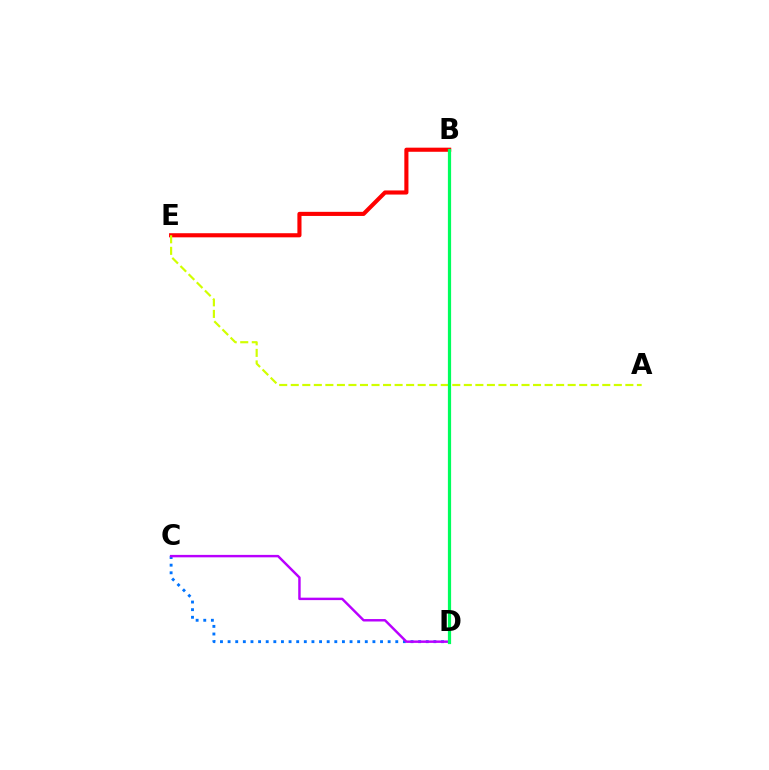{('B', 'E'): [{'color': '#ff0000', 'line_style': 'solid', 'thickness': 2.96}], ('A', 'E'): [{'color': '#d1ff00', 'line_style': 'dashed', 'thickness': 1.57}], ('C', 'D'): [{'color': '#0074ff', 'line_style': 'dotted', 'thickness': 2.07}, {'color': '#b900ff', 'line_style': 'solid', 'thickness': 1.76}], ('B', 'D'): [{'color': '#00ff5c', 'line_style': 'solid', 'thickness': 2.31}]}